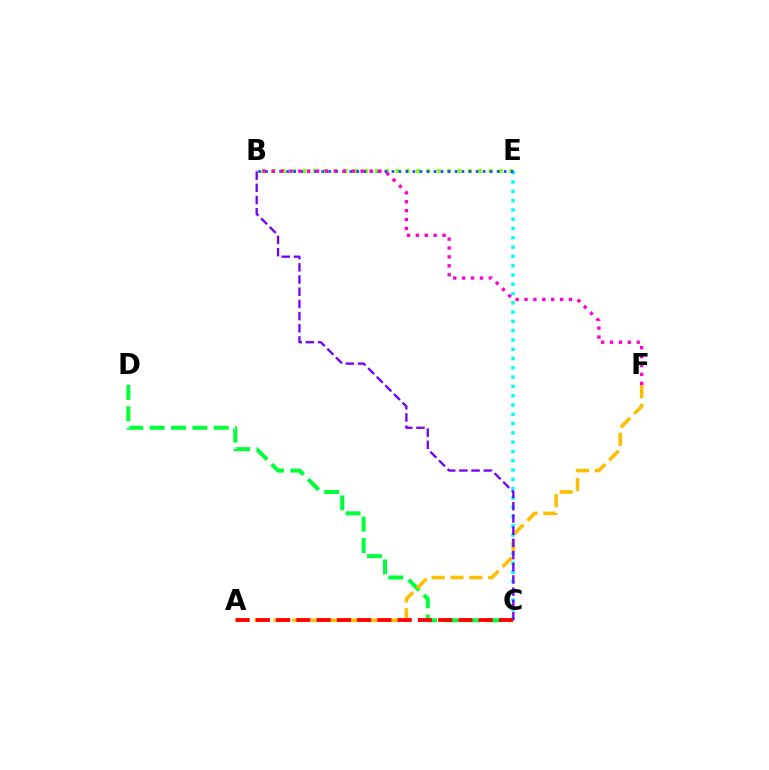{('C', 'E'): [{'color': '#00fff6', 'line_style': 'dotted', 'thickness': 2.52}], ('C', 'D'): [{'color': '#00ff39', 'line_style': 'dashed', 'thickness': 2.9}], ('B', 'E'): [{'color': '#84ff00', 'line_style': 'dotted', 'thickness': 2.81}, {'color': '#004bff', 'line_style': 'dotted', 'thickness': 1.91}], ('A', 'F'): [{'color': '#ffbd00', 'line_style': 'dashed', 'thickness': 2.56}], ('B', 'C'): [{'color': '#7200ff', 'line_style': 'dashed', 'thickness': 1.66}], ('A', 'C'): [{'color': '#ff0000', 'line_style': 'dashed', 'thickness': 2.75}], ('B', 'F'): [{'color': '#ff00cf', 'line_style': 'dotted', 'thickness': 2.42}]}